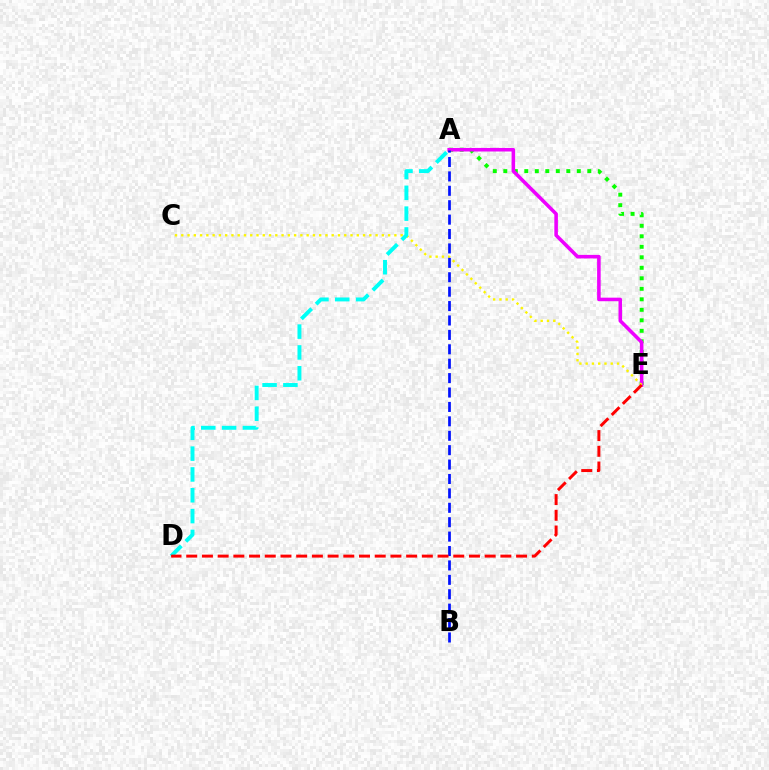{('A', 'E'): [{'color': '#08ff00', 'line_style': 'dotted', 'thickness': 2.85}, {'color': '#ee00ff', 'line_style': 'solid', 'thickness': 2.56}], ('C', 'E'): [{'color': '#fcf500', 'line_style': 'dotted', 'thickness': 1.7}], ('A', 'B'): [{'color': '#0010ff', 'line_style': 'dashed', 'thickness': 1.96}], ('A', 'D'): [{'color': '#00fff6', 'line_style': 'dashed', 'thickness': 2.83}], ('D', 'E'): [{'color': '#ff0000', 'line_style': 'dashed', 'thickness': 2.13}]}